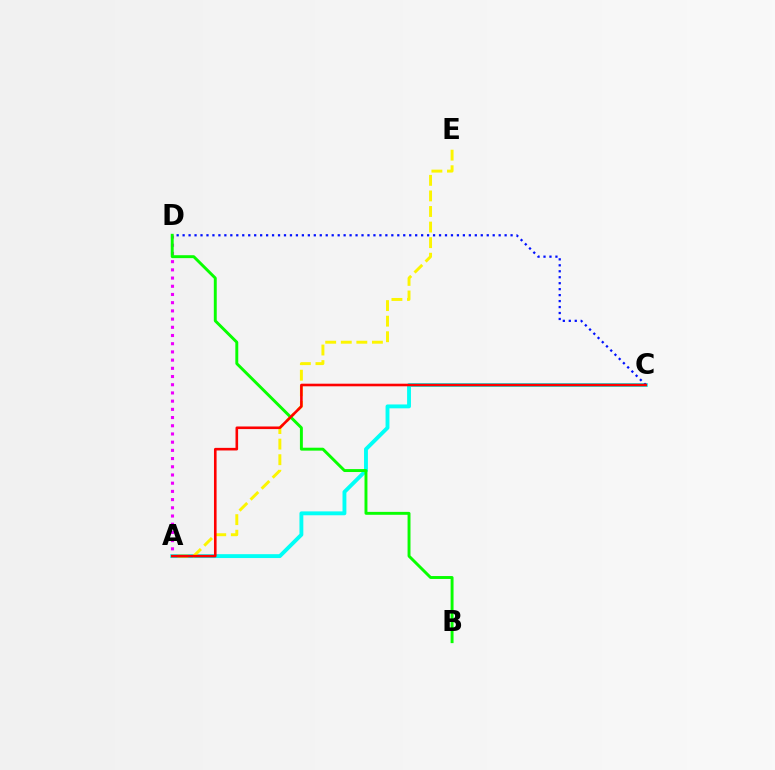{('A', 'D'): [{'color': '#ee00ff', 'line_style': 'dotted', 'thickness': 2.23}], ('A', 'C'): [{'color': '#00fff6', 'line_style': 'solid', 'thickness': 2.79}, {'color': '#ff0000', 'line_style': 'solid', 'thickness': 1.87}], ('A', 'E'): [{'color': '#fcf500', 'line_style': 'dashed', 'thickness': 2.12}], ('C', 'D'): [{'color': '#0010ff', 'line_style': 'dotted', 'thickness': 1.62}], ('B', 'D'): [{'color': '#08ff00', 'line_style': 'solid', 'thickness': 2.1}]}